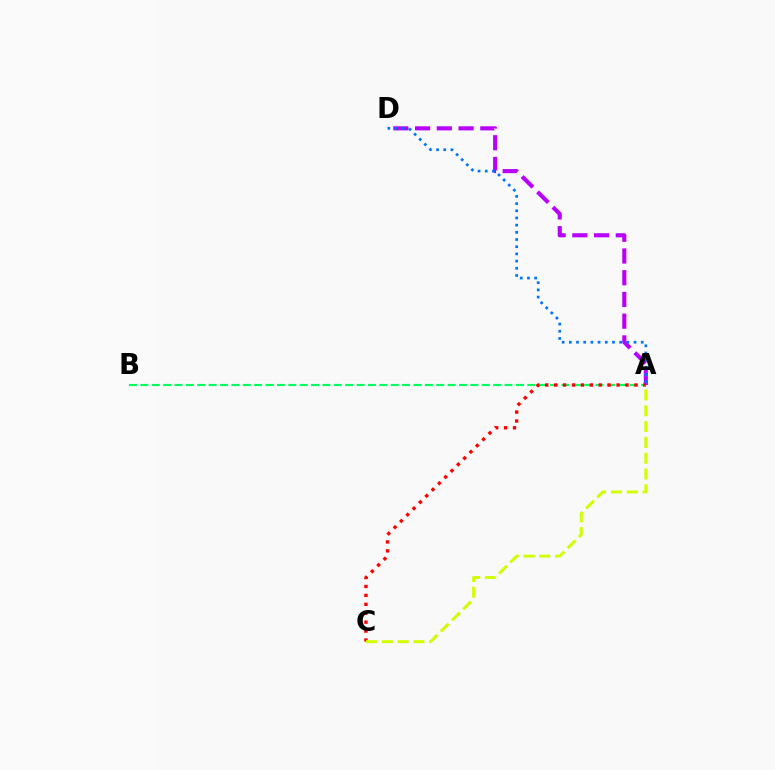{('A', 'D'): [{'color': '#b900ff', 'line_style': 'dashed', 'thickness': 2.95}, {'color': '#0074ff', 'line_style': 'dotted', 'thickness': 1.95}], ('A', 'B'): [{'color': '#00ff5c', 'line_style': 'dashed', 'thickness': 1.55}], ('A', 'C'): [{'color': '#ff0000', 'line_style': 'dotted', 'thickness': 2.42}, {'color': '#d1ff00', 'line_style': 'dashed', 'thickness': 2.15}]}